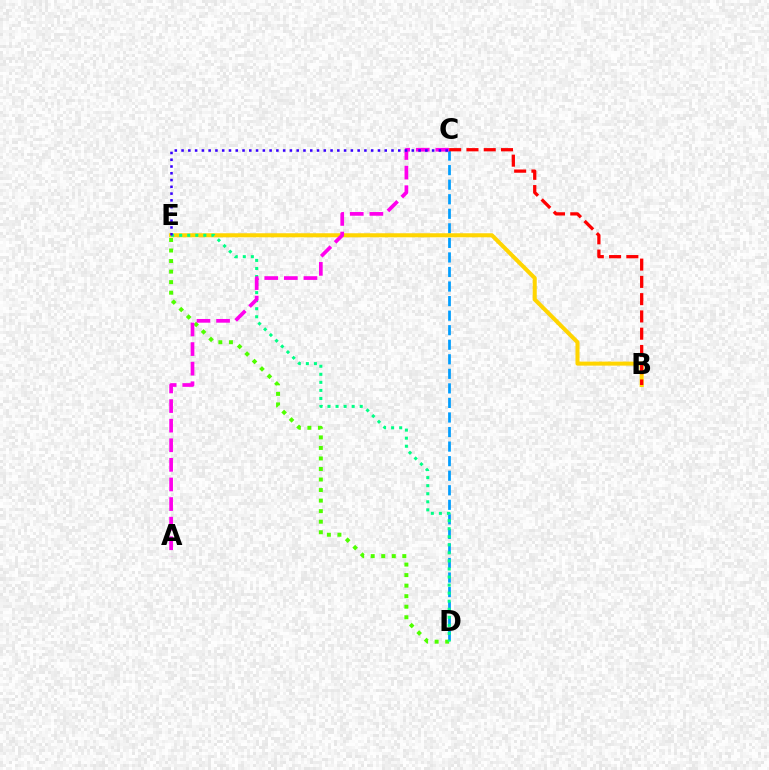{('C', 'D'): [{'color': '#009eff', 'line_style': 'dashed', 'thickness': 1.98}], ('B', 'E'): [{'color': '#ffd500', 'line_style': 'solid', 'thickness': 2.91}], ('D', 'E'): [{'color': '#4fff00', 'line_style': 'dotted', 'thickness': 2.86}, {'color': '#00ff86', 'line_style': 'dotted', 'thickness': 2.19}], ('A', 'C'): [{'color': '#ff00ed', 'line_style': 'dashed', 'thickness': 2.66}], ('C', 'E'): [{'color': '#3700ff', 'line_style': 'dotted', 'thickness': 1.84}], ('B', 'C'): [{'color': '#ff0000', 'line_style': 'dashed', 'thickness': 2.35}]}